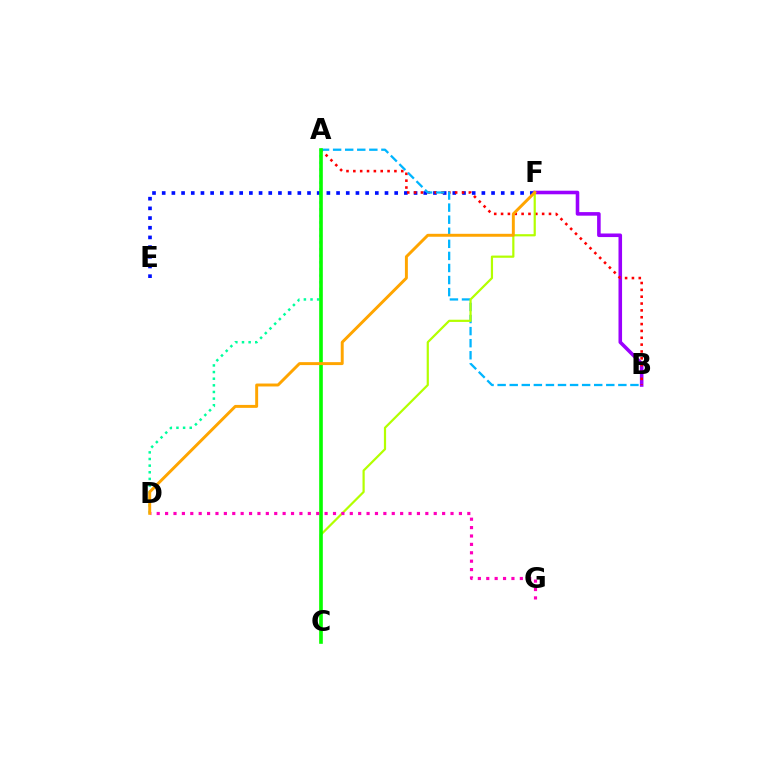{('E', 'F'): [{'color': '#0010ff', 'line_style': 'dotted', 'thickness': 2.63}], ('B', 'F'): [{'color': '#9b00ff', 'line_style': 'solid', 'thickness': 2.57}], ('A', 'B'): [{'color': '#ff0000', 'line_style': 'dotted', 'thickness': 1.86}, {'color': '#00b5ff', 'line_style': 'dashed', 'thickness': 1.64}], ('A', 'D'): [{'color': '#00ff9d', 'line_style': 'dotted', 'thickness': 1.8}], ('C', 'F'): [{'color': '#b3ff00', 'line_style': 'solid', 'thickness': 1.59}], ('A', 'C'): [{'color': '#08ff00', 'line_style': 'solid', 'thickness': 2.61}], ('D', 'G'): [{'color': '#ff00bd', 'line_style': 'dotted', 'thickness': 2.28}], ('D', 'F'): [{'color': '#ffa500', 'line_style': 'solid', 'thickness': 2.12}]}